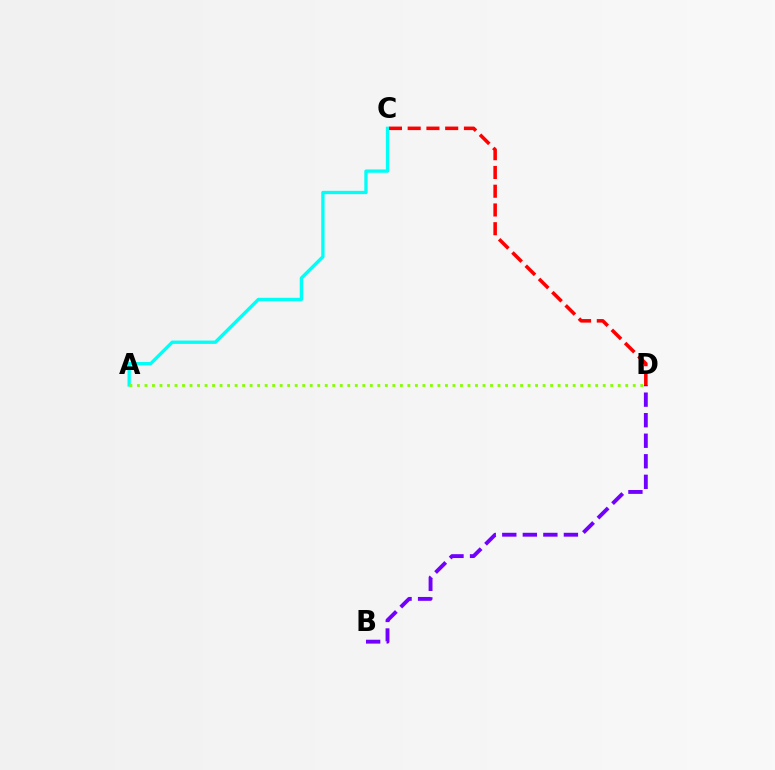{('C', 'D'): [{'color': '#ff0000', 'line_style': 'dashed', 'thickness': 2.55}], ('B', 'D'): [{'color': '#7200ff', 'line_style': 'dashed', 'thickness': 2.79}], ('A', 'C'): [{'color': '#00fff6', 'line_style': 'solid', 'thickness': 2.38}], ('A', 'D'): [{'color': '#84ff00', 'line_style': 'dotted', 'thickness': 2.04}]}